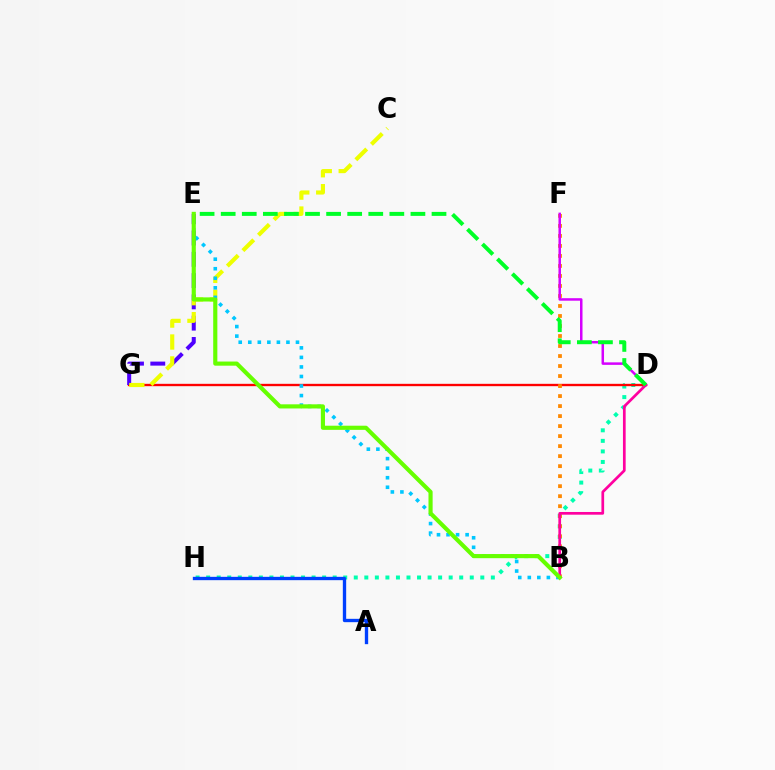{('D', 'H'): [{'color': '#00ffaf', 'line_style': 'dotted', 'thickness': 2.86}], ('D', 'G'): [{'color': '#ff0000', 'line_style': 'solid', 'thickness': 1.69}], ('B', 'F'): [{'color': '#ff8800', 'line_style': 'dotted', 'thickness': 2.72}], ('D', 'F'): [{'color': '#d600ff', 'line_style': 'solid', 'thickness': 1.8}], ('E', 'G'): [{'color': '#4f00ff', 'line_style': 'dashed', 'thickness': 2.89}], ('C', 'G'): [{'color': '#eeff00', 'line_style': 'dashed', 'thickness': 2.98}], ('B', 'E'): [{'color': '#00c7ff', 'line_style': 'dotted', 'thickness': 2.59}, {'color': '#66ff00', 'line_style': 'solid', 'thickness': 2.98}], ('B', 'D'): [{'color': '#ff00a0', 'line_style': 'solid', 'thickness': 1.95}], ('A', 'H'): [{'color': '#003fff', 'line_style': 'solid', 'thickness': 2.4}], ('D', 'E'): [{'color': '#00ff27', 'line_style': 'dashed', 'thickness': 2.86}]}